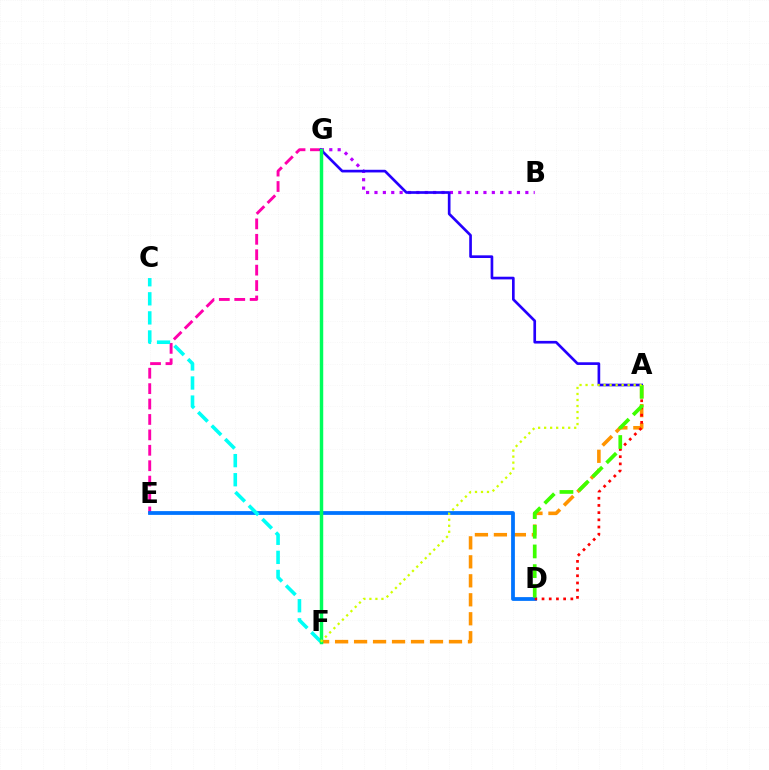{('E', 'G'): [{'color': '#ff00ac', 'line_style': 'dashed', 'thickness': 2.09}], ('A', 'F'): [{'color': '#ff9400', 'line_style': 'dashed', 'thickness': 2.58}, {'color': '#d1ff00', 'line_style': 'dotted', 'thickness': 1.63}], ('B', 'G'): [{'color': '#b900ff', 'line_style': 'dotted', 'thickness': 2.28}], ('A', 'G'): [{'color': '#2500ff', 'line_style': 'solid', 'thickness': 1.92}], ('D', 'E'): [{'color': '#0074ff', 'line_style': 'solid', 'thickness': 2.72}], ('C', 'F'): [{'color': '#00fff6', 'line_style': 'dashed', 'thickness': 2.59}], ('F', 'G'): [{'color': '#00ff5c', 'line_style': 'solid', 'thickness': 2.49}], ('A', 'D'): [{'color': '#ff0000', 'line_style': 'dotted', 'thickness': 1.96}, {'color': '#3dff00', 'line_style': 'dashed', 'thickness': 2.67}]}